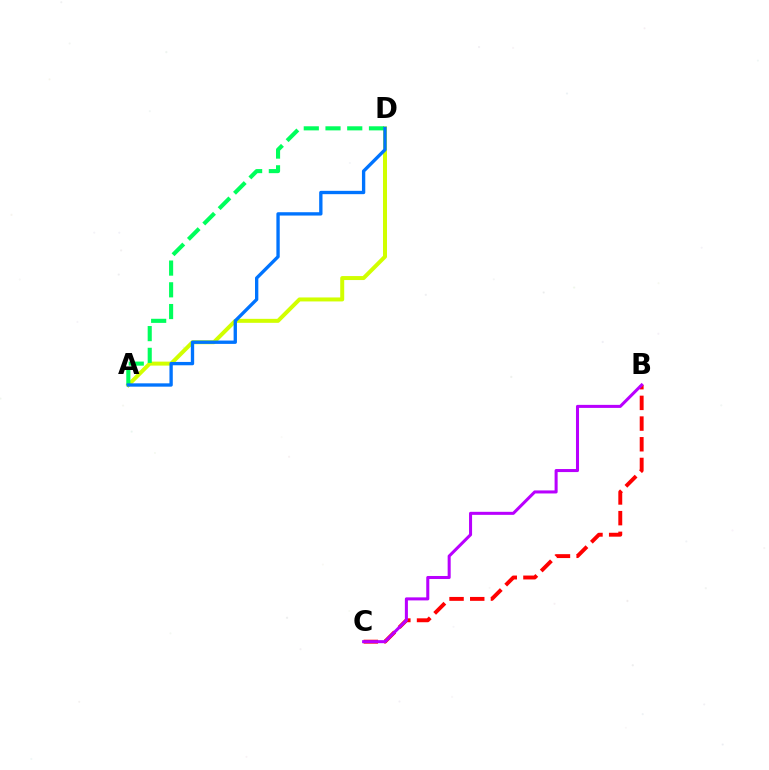{('B', 'C'): [{'color': '#ff0000', 'line_style': 'dashed', 'thickness': 2.81}, {'color': '#b900ff', 'line_style': 'solid', 'thickness': 2.19}], ('A', 'D'): [{'color': '#d1ff00', 'line_style': 'solid', 'thickness': 2.87}, {'color': '#00ff5c', 'line_style': 'dashed', 'thickness': 2.95}, {'color': '#0074ff', 'line_style': 'solid', 'thickness': 2.4}]}